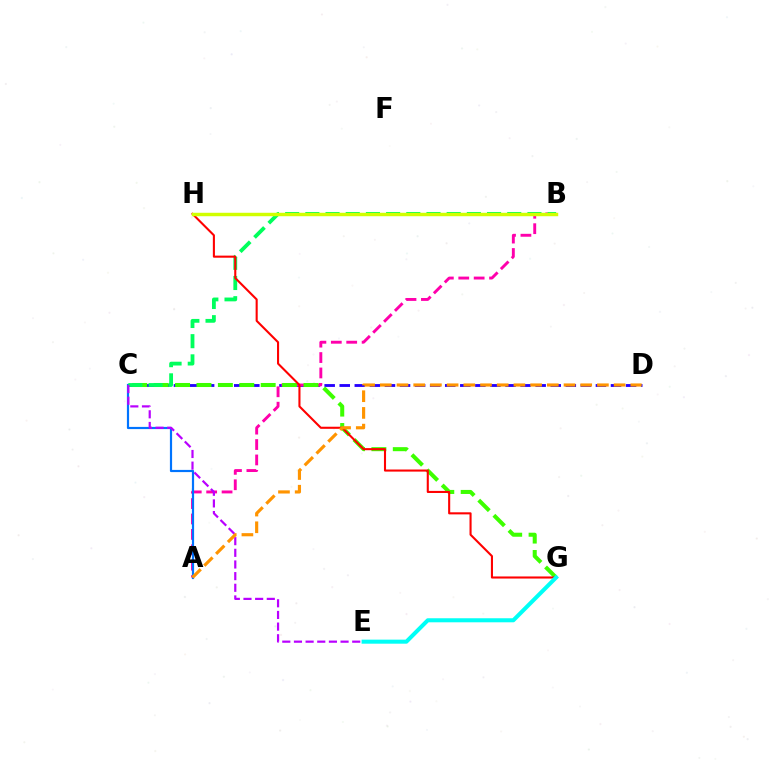{('C', 'D'): [{'color': '#2500ff', 'line_style': 'dashed', 'thickness': 2.05}], ('A', 'B'): [{'color': '#ff00ac', 'line_style': 'dashed', 'thickness': 2.09}], ('A', 'C'): [{'color': '#0074ff', 'line_style': 'solid', 'thickness': 1.58}], ('C', 'G'): [{'color': '#3dff00', 'line_style': 'dashed', 'thickness': 2.91}], ('B', 'C'): [{'color': '#00ff5c', 'line_style': 'dashed', 'thickness': 2.74}], ('C', 'E'): [{'color': '#b900ff', 'line_style': 'dashed', 'thickness': 1.58}], ('G', 'H'): [{'color': '#ff0000', 'line_style': 'solid', 'thickness': 1.51}], ('E', 'G'): [{'color': '#00fff6', 'line_style': 'solid', 'thickness': 2.91}], ('A', 'D'): [{'color': '#ff9400', 'line_style': 'dashed', 'thickness': 2.27}], ('B', 'H'): [{'color': '#d1ff00', 'line_style': 'solid', 'thickness': 2.48}]}